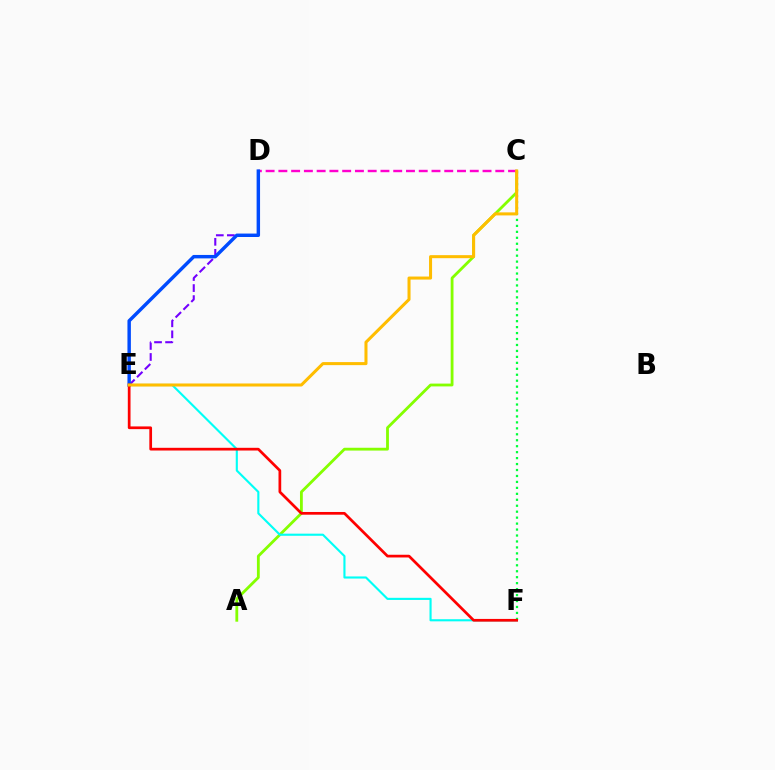{('A', 'C'): [{'color': '#84ff00', 'line_style': 'solid', 'thickness': 2.03}], ('E', 'F'): [{'color': '#00fff6', 'line_style': 'solid', 'thickness': 1.53}, {'color': '#ff0000', 'line_style': 'solid', 'thickness': 1.96}], ('D', 'E'): [{'color': '#7200ff', 'line_style': 'dashed', 'thickness': 1.5}, {'color': '#004bff', 'line_style': 'solid', 'thickness': 2.48}], ('C', 'F'): [{'color': '#00ff39', 'line_style': 'dotted', 'thickness': 1.62}], ('C', 'D'): [{'color': '#ff00cf', 'line_style': 'dashed', 'thickness': 1.73}], ('C', 'E'): [{'color': '#ffbd00', 'line_style': 'solid', 'thickness': 2.19}]}